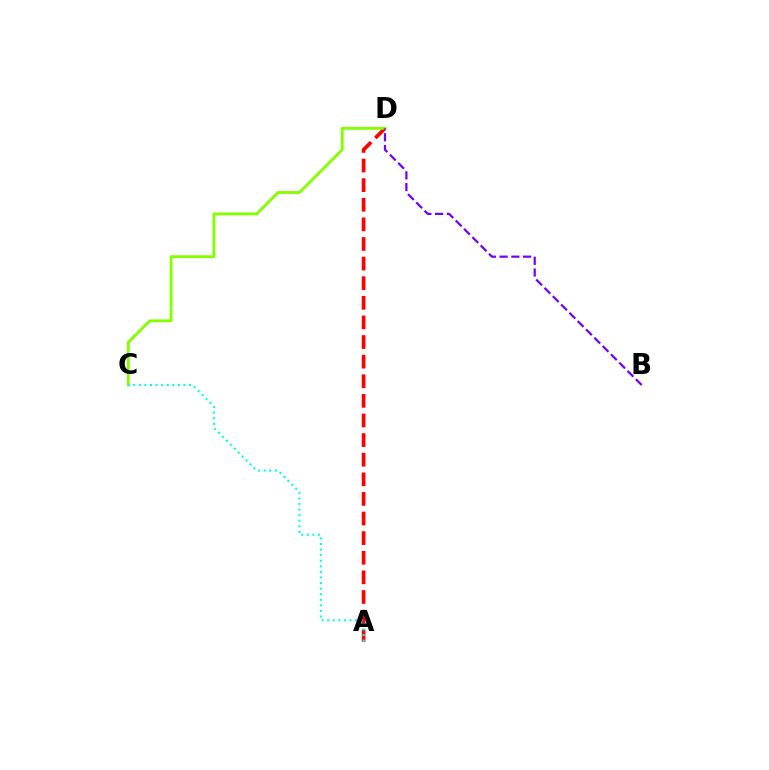{('A', 'D'): [{'color': '#ff0000', 'line_style': 'dashed', 'thickness': 2.66}], ('C', 'D'): [{'color': '#84ff00', 'line_style': 'solid', 'thickness': 2.04}], ('B', 'D'): [{'color': '#7200ff', 'line_style': 'dashed', 'thickness': 1.6}], ('A', 'C'): [{'color': '#00fff6', 'line_style': 'dotted', 'thickness': 1.51}]}